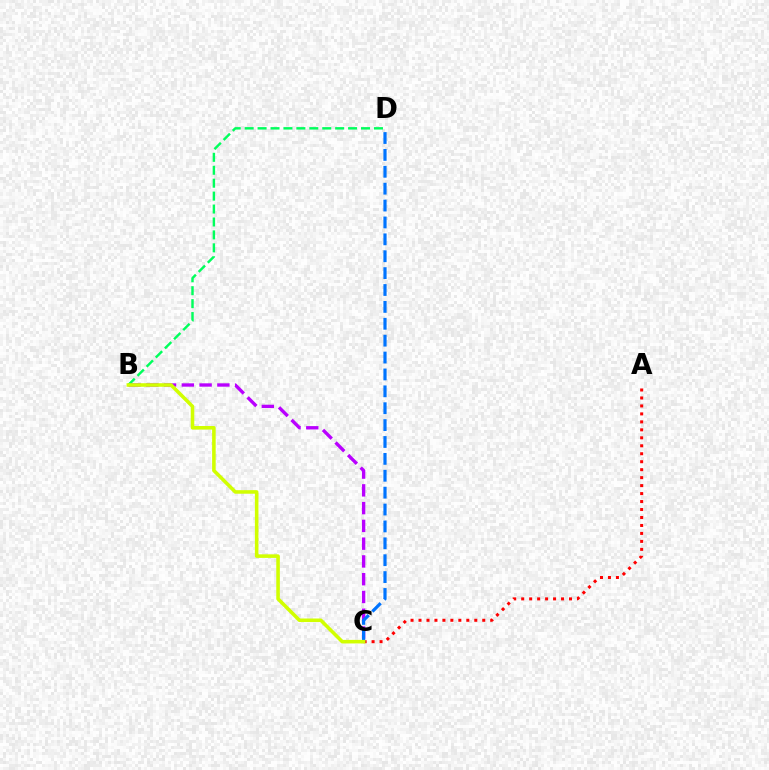{('B', 'C'): [{'color': '#b900ff', 'line_style': 'dashed', 'thickness': 2.41}, {'color': '#d1ff00', 'line_style': 'solid', 'thickness': 2.56}], ('B', 'D'): [{'color': '#00ff5c', 'line_style': 'dashed', 'thickness': 1.76}], ('A', 'C'): [{'color': '#ff0000', 'line_style': 'dotted', 'thickness': 2.17}], ('C', 'D'): [{'color': '#0074ff', 'line_style': 'dashed', 'thickness': 2.29}]}